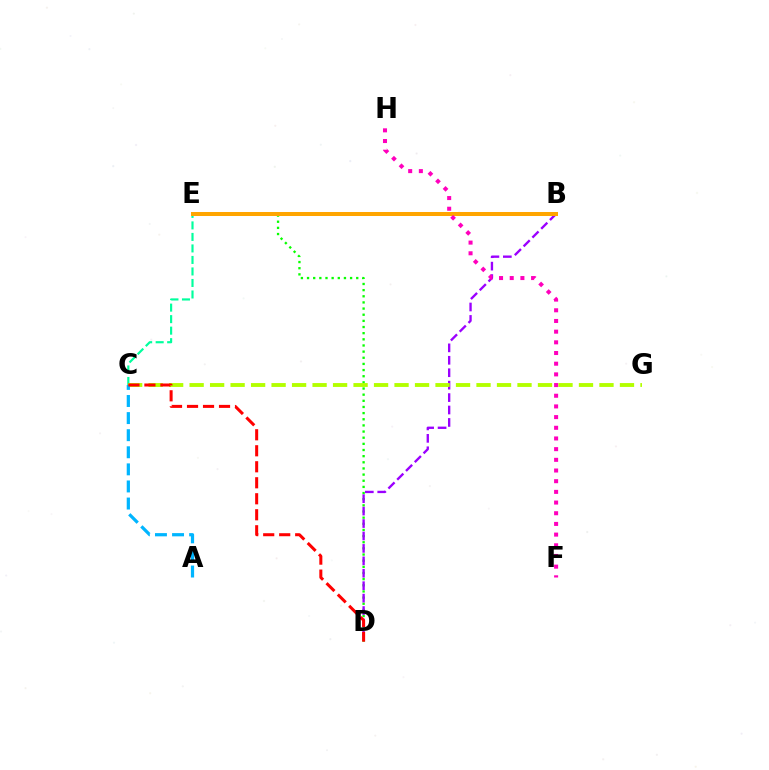{('D', 'E'): [{'color': '#08ff00', 'line_style': 'dotted', 'thickness': 1.67}], ('B', 'D'): [{'color': '#9b00ff', 'line_style': 'dashed', 'thickness': 1.69}], ('B', 'E'): [{'color': '#0010ff', 'line_style': 'solid', 'thickness': 2.56}, {'color': '#ffa500', 'line_style': 'solid', 'thickness': 2.88}], ('C', 'E'): [{'color': '#00ff9d', 'line_style': 'dashed', 'thickness': 1.56}], ('C', 'G'): [{'color': '#b3ff00', 'line_style': 'dashed', 'thickness': 2.78}], ('F', 'H'): [{'color': '#ff00bd', 'line_style': 'dotted', 'thickness': 2.9}], ('A', 'C'): [{'color': '#00b5ff', 'line_style': 'dashed', 'thickness': 2.32}], ('C', 'D'): [{'color': '#ff0000', 'line_style': 'dashed', 'thickness': 2.17}]}